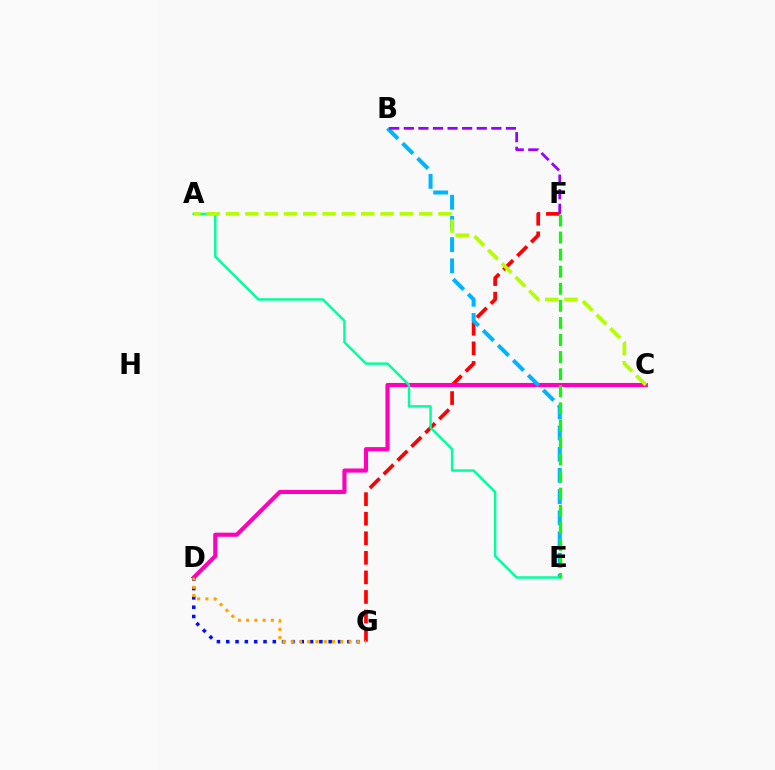{('F', 'G'): [{'color': '#ff0000', 'line_style': 'dashed', 'thickness': 2.66}], ('C', 'D'): [{'color': '#ff00bd', 'line_style': 'solid', 'thickness': 2.97}], ('D', 'G'): [{'color': '#0010ff', 'line_style': 'dotted', 'thickness': 2.53}, {'color': '#ffa500', 'line_style': 'dotted', 'thickness': 2.24}], ('B', 'E'): [{'color': '#00b5ff', 'line_style': 'dashed', 'thickness': 2.88}], ('A', 'E'): [{'color': '#00ff9d', 'line_style': 'solid', 'thickness': 1.77}], ('B', 'F'): [{'color': '#9b00ff', 'line_style': 'dashed', 'thickness': 1.98}], ('A', 'C'): [{'color': '#b3ff00', 'line_style': 'dashed', 'thickness': 2.62}], ('E', 'F'): [{'color': '#08ff00', 'line_style': 'dashed', 'thickness': 2.32}]}